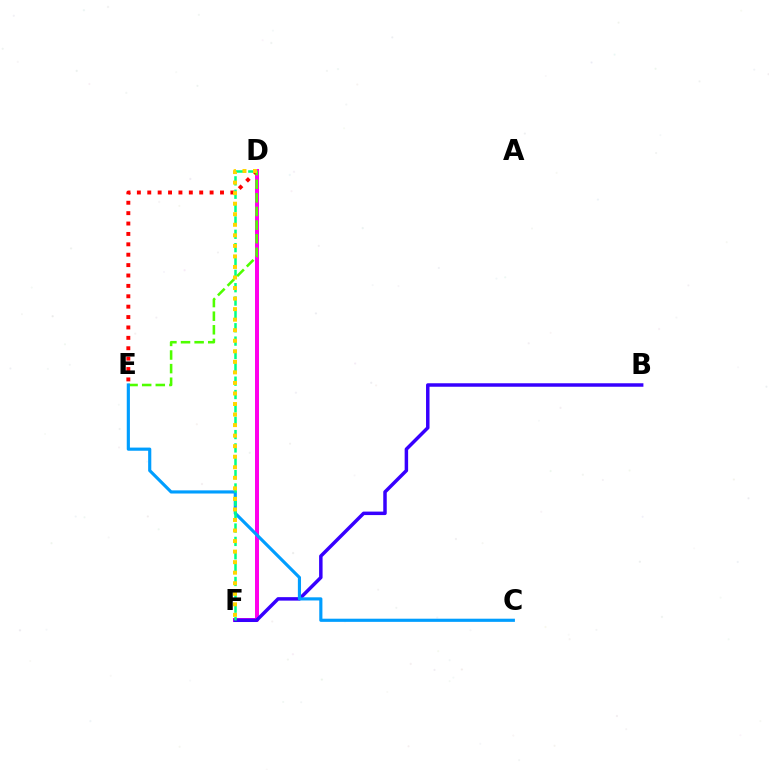{('D', 'F'): [{'color': '#ff00ed', 'line_style': 'solid', 'thickness': 2.88}, {'color': '#00ff86', 'line_style': 'dashed', 'thickness': 1.81}, {'color': '#ffd500', 'line_style': 'dotted', 'thickness': 2.86}], ('B', 'F'): [{'color': '#3700ff', 'line_style': 'solid', 'thickness': 2.51}], ('D', 'E'): [{'color': '#ff0000', 'line_style': 'dotted', 'thickness': 2.82}, {'color': '#4fff00', 'line_style': 'dashed', 'thickness': 1.85}], ('C', 'E'): [{'color': '#009eff', 'line_style': 'solid', 'thickness': 2.27}]}